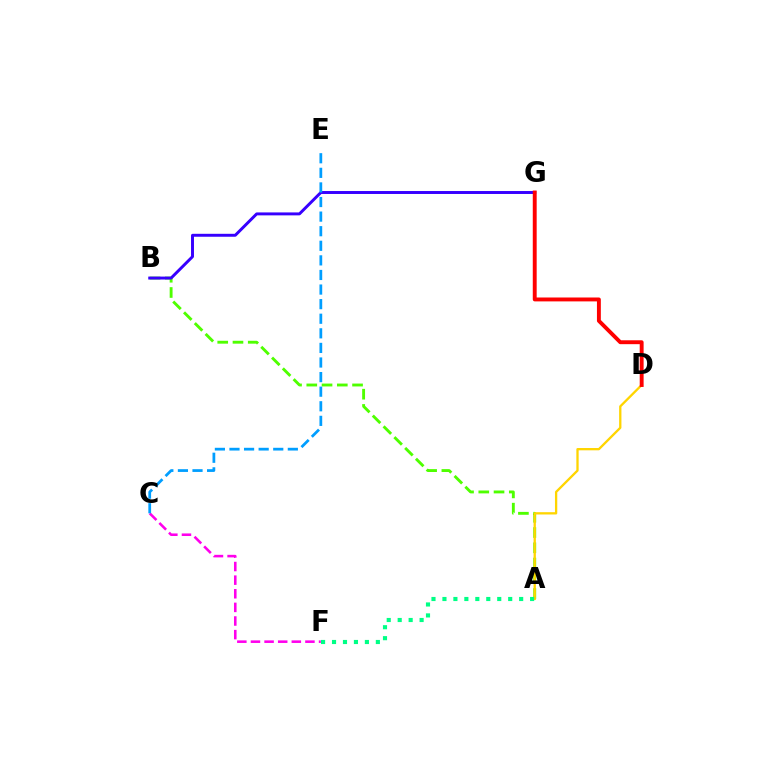{('A', 'B'): [{'color': '#4fff00', 'line_style': 'dashed', 'thickness': 2.07}], ('C', 'F'): [{'color': '#ff00ed', 'line_style': 'dashed', 'thickness': 1.85}], ('A', 'D'): [{'color': '#ffd500', 'line_style': 'solid', 'thickness': 1.66}], ('B', 'G'): [{'color': '#3700ff', 'line_style': 'solid', 'thickness': 2.12}], ('C', 'E'): [{'color': '#009eff', 'line_style': 'dashed', 'thickness': 1.98}], ('D', 'G'): [{'color': '#ff0000', 'line_style': 'solid', 'thickness': 2.81}], ('A', 'F'): [{'color': '#00ff86', 'line_style': 'dotted', 'thickness': 2.98}]}